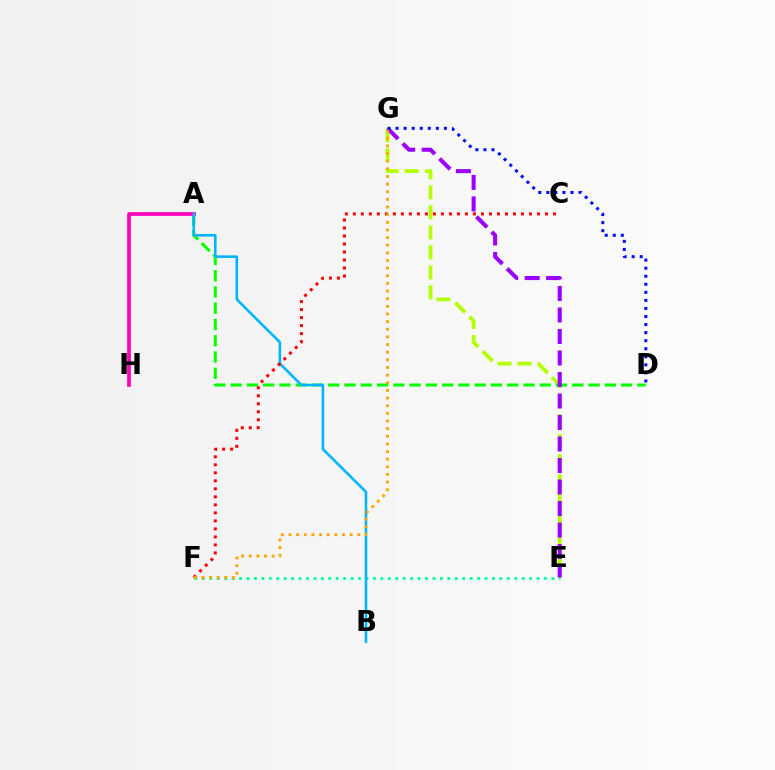{('E', 'F'): [{'color': '#00ff9d', 'line_style': 'dotted', 'thickness': 2.02}], ('E', 'G'): [{'color': '#b3ff00', 'line_style': 'dashed', 'thickness': 2.72}, {'color': '#9b00ff', 'line_style': 'dashed', 'thickness': 2.92}], ('A', 'D'): [{'color': '#08ff00', 'line_style': 'dashed', 'thickness': 2.21}], ('A', 'H'): [{'color': '#ff00bd', 'line_style': 'solid', 'thickness': 2.68}], ('A', 'B'): [{'color': '#00b5ff', 'line_style': 'solid', 'thickness': 1.87}], ('C', 'F'): [{'color': '#ff0000', 'line_style': 'dotted', 'thickness': 2.18}], ('F', 'G'): [{'color': '#ffa500', 'line_style': 'dotted', 'thickness': 2.08}], ('D', 'G'): [{'color': '#0010ff', 'line_style': 'dotted', 'thickness': 2.19}]}